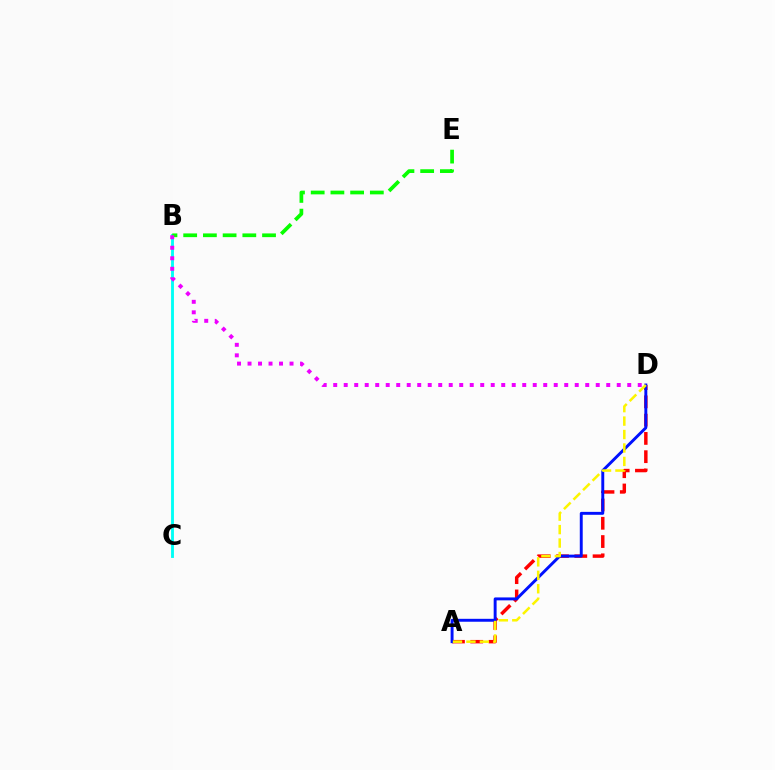{('B', 'C'): [{'color': '#00fff6', 'line_style': 'solid', 'thickness': 2.07}], ('A', 'D'): [{'color': '#ff0000', 'line_style': 'dashed', 'thickness': 2.48}, {'color': '#0010ff', 'line_style': 'solid', 'thickness': 2.1}, {'color': '#fcf500', 'line_style': 'dashed', 'thickness': 1.83}], ('B', 'E'): [{'color': '#08ff00', 'line_style': 'dashed', 'thickness': 2.68}], ('B', 'D'): [{'color': '#ee00ff', 'line_style': 'dotted', 'thickness': 2.85}]}